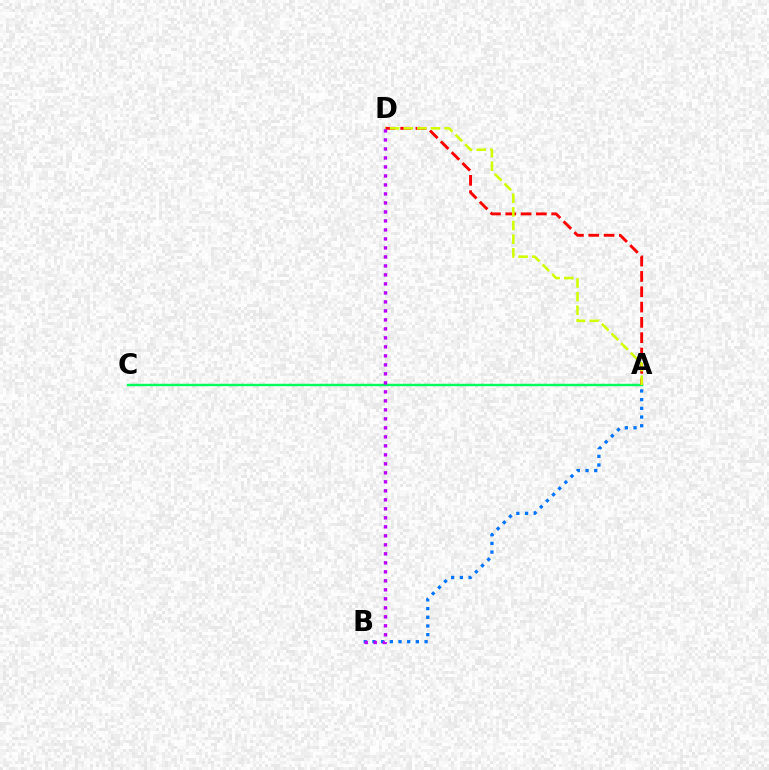{('A', 'B'): [{'color': '#0074ff', 'line_style': 'dotted', 'thickness': 2.36}], ('A', 'C'): [{'color': '#00ff5c', 'line_style': 'solid', 'thickness': 1.74}], ('A', 'D'): [{'color': '#ff0000', 'line_style': 'dashed', 'thickness': 2.08}, {'color': '#d1ff00', 'line_style': 'dashed', 'thickness': 1.85}], ('B', 'D'): [{'color': '#b900ff', 'line_style': 'dotted', 'thickness': 2.44}]}